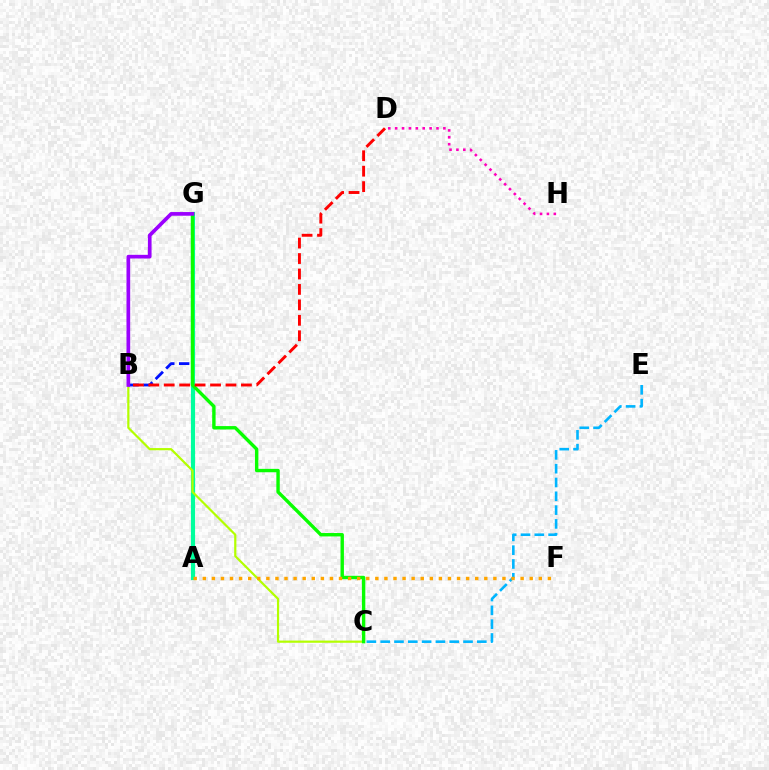{('A', 'G'): [{'color': '#00ff9d', 'line_style': 'solid', 'thickness': 2.99}], ('B', 'G'): [{'color': '#0010ff', 'line_style': 'dashed', 'thickness': 2.02}, {'color': '#9b00ff', 'line_style': 'solid', 'thickness': 2.65}], ('C', 'E'): [{'color': '#00b5ff', 'line_style': 'dashed', 'thickness': 1.88}], ('B', 'C'): [{'color': '#b3ff00', 'line_style': 'solid', 'thickness': 1.59}], ('C', 'G'): [{'color': '#08ff00', 'line_style': 'solid', 'thickness': 2.44}], ('B', 'D'): [{'color': '#ff0000', 'line_style': 'dashed', 'thickness': 2.1}], ('D', 'H'): [{'color': '#ff00bd', 'line_style': 'dotted', 'thickness': 1.87}], ('A', 'F'): [{'color': '#ffa500', 'line_style': 'dotted', 'thickness': 2.47}]}